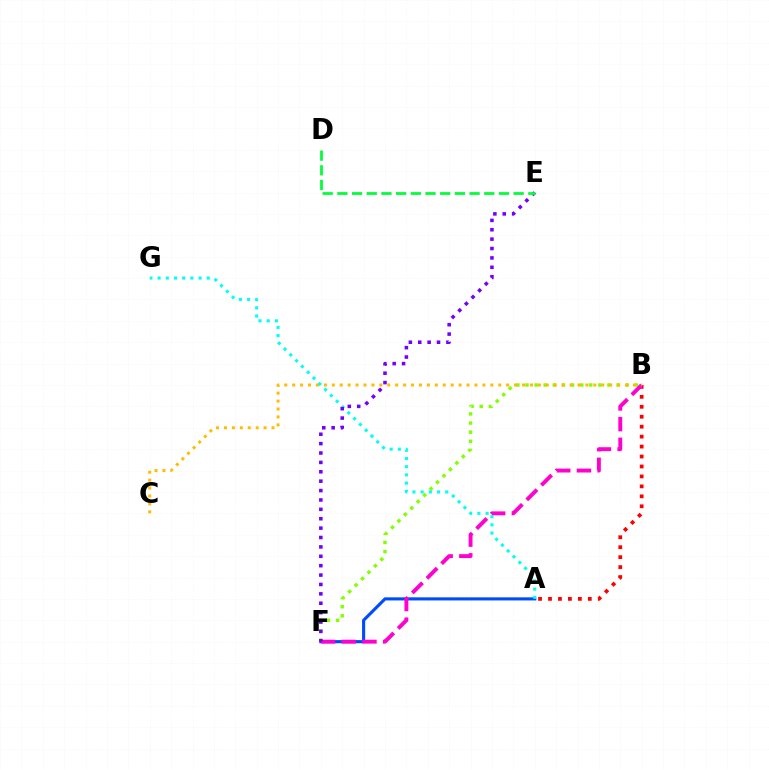{('B', 'F'): [{'color': '#84ff00', 'line_style': 'dotted', 'thickness': 2.47}, {'color': '#ff00cf', 'line_style': 'dashed', 'thickness': 2.81}], ('A', 'F'): [{'color': '#004bff', 'line_style': 'solid', 'thickness': 2.24}], ('A', 'B'): [{'color': '#ff0000', 'line_style': 'dotted', 'thickness': 2.7}], ('B', 'C'): [{'color': '#ffbd00', 'line_style': 'dotted', 'thickness': 2.15}], ('A', 'G'): [{'color': '#00fff6', 'line_style': 'dotted', 'thickness': 2.23}], ('E', 'F'): [{'color': '#7200ff', 'line_style': 'dotted', 'thickness': 2.55}], ('D', 'E'): [{'color': '#00ff39', 'line_style': 'dashed', 'thickness': 2.0}]}